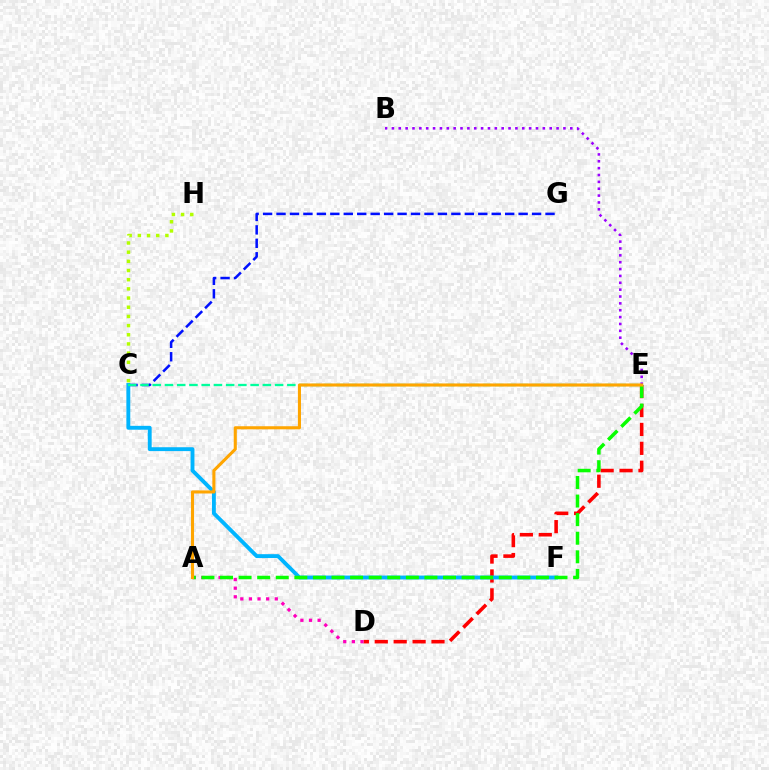{('C', 'G'): [{'color': '#0010ff', 'line_style': 'dashed', 'thickness': 1.83}], ('D', 'E'): [{'color': '#ff0000', 'line_style': 'dashed', 'thickness': 2.57}], ('C', 'H'): [{'color': '#b3ff00', 'line_style': 'dotted', 'thickness': 2.49}], ('B', 'E'): [{'color': '#9b00ff', 'line_style': 'dotted', 'thickness': 1.86}], ('A', 'D'): [{'color': '#ff00bd', 'line_style': 'dotted', 'thickness': 2.34}], ('C', 'F'): [{'color': '#00b5ff', 'line_style': 'solid', 'thickness': 2.79}], ('C', 'E'): [{'color': '#00ff9d', 'line_style': 'dashed', 'thickness': 1.66}], ('A', 'E'): [{'color': '#08ff00', 'line_style': 'dashed', 'thickness': 2.52}, {'color': '#ffa500', 'line_style': 'solid', 'thickness': 2.22}]}